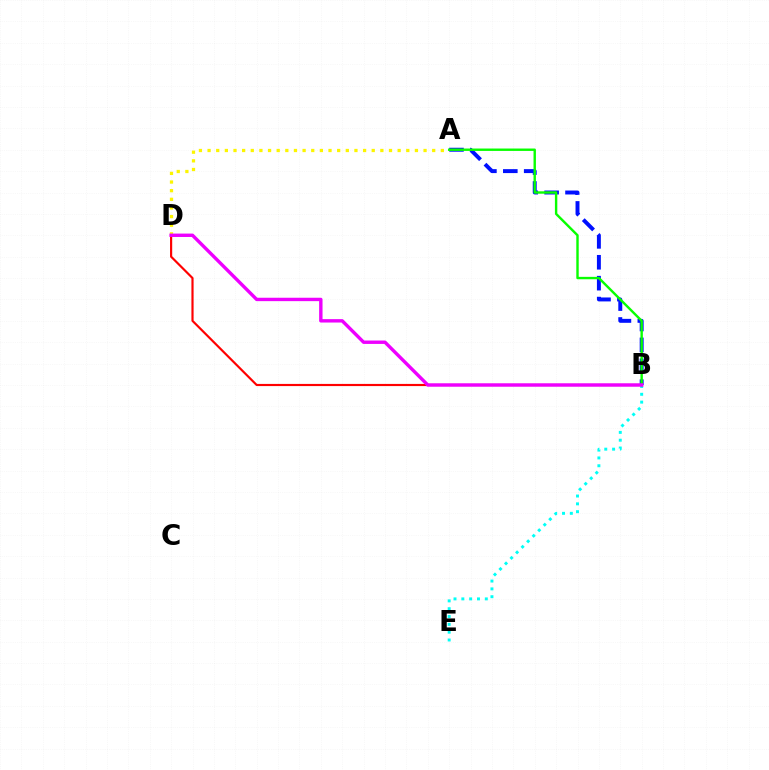{('A', 'B'): [{'color': '#0010ff', 'line_style': 'dashed', 'thickness': 2.84}, {'color': '#08ff00', 'line_style': 'solid', 'thickness': 1.73}], ('B', 'E'): [{'color': '#00fff6', 'line_style': 'dotted', 'thickness': 2.13}], ('A', 'D'): [{'color': '#fcf500', 'line_style': 'dotted', 'thickness': 2.35}], ('B', 'D'): [{'color': '#ff0000', 'line_style': 'solid', 'thickness': 1.56}, {'color': '#ee00ff', 'line_style': 'solid', 'thickness': 2.45}]}